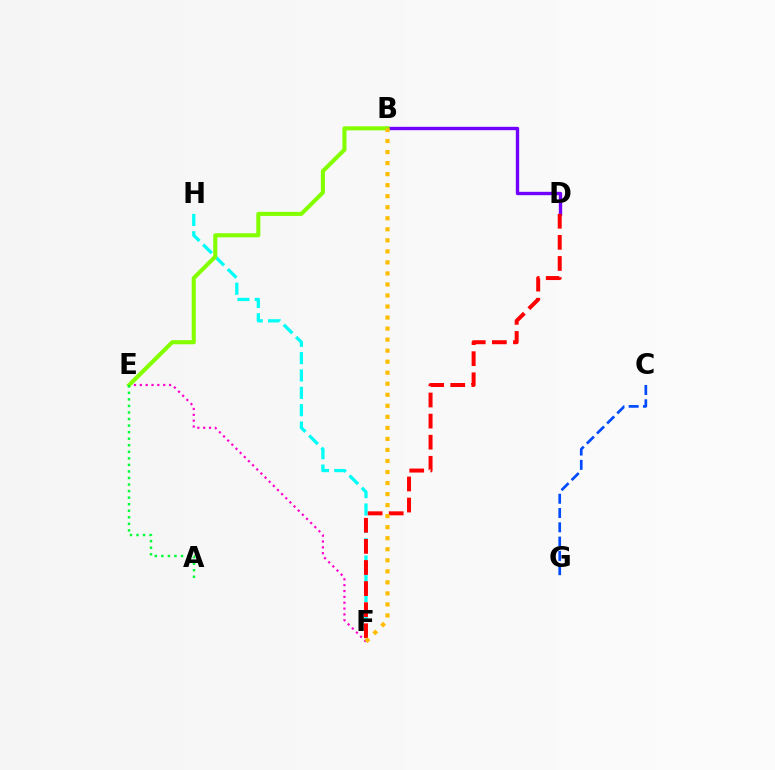{('F', 'H'): [{'color': '#00fff6', 'line_style': 'dashed', 'thickness': 2.36}], ('B', 'D'): [{'color': '#7200ff', 'line_style': 'solid', 'thickness': 2.42}], ('D', 'F'): [{'color': '#ff0000', 'line_style': 'dashed', 'thickness': 2.87}], ('E', 'F'): [{'color': '#ff00cf', 'line_style': 'dotted', 'thickness': 1.59}], ('C', 'G'): [{'color': '#004bff', 'line_style': 'dashed', 'thickness': 1.94}], ('B', 'E'): [{'color': '#84ff00', 'line_style': 'solid', 'thickness': 2.94}], ('B', 'F'): [{'color': '#ffbd00', 'line_style': 'dotted', 'thickness': 3.0}], ('A', 'E'): [{'color': '#00ff39', 'line_style': 'dotted', 'thickness': 1.78}]}